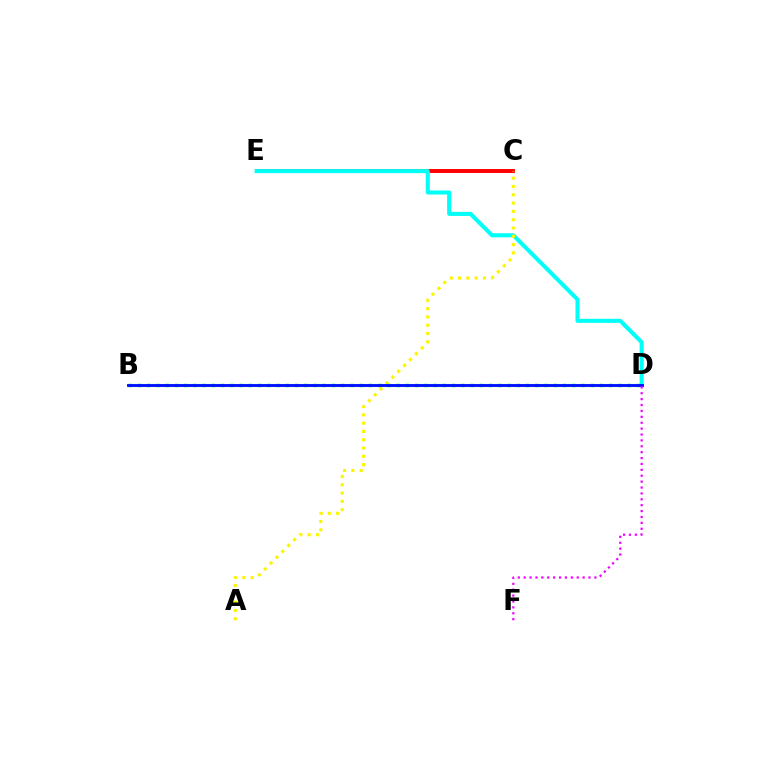{('C', 'E'): [{'color': '#ff0000', 'line_style': 'solid', 'thickness': 2.82}], ('D', 'E'): [{'color': '#00fff6', 'line_style': 'solid', 'thickness': 2.93}], ('A', 'C'): [{'color': '#fcf500', 'line_style': 'dotted', 'thickness': 2.26}], ('B', 'D'): [{'color': '#08ff00', 'line_style': 'dotted', 'thickness': 2.51}, {'color': '#0010ff', 'line_style': 'solid', 'thickness': 2.07}], ('D', 'F'): [{'color': '#ee00ff', 'line_style': 'dotted', 'thickness': 1.6}]}